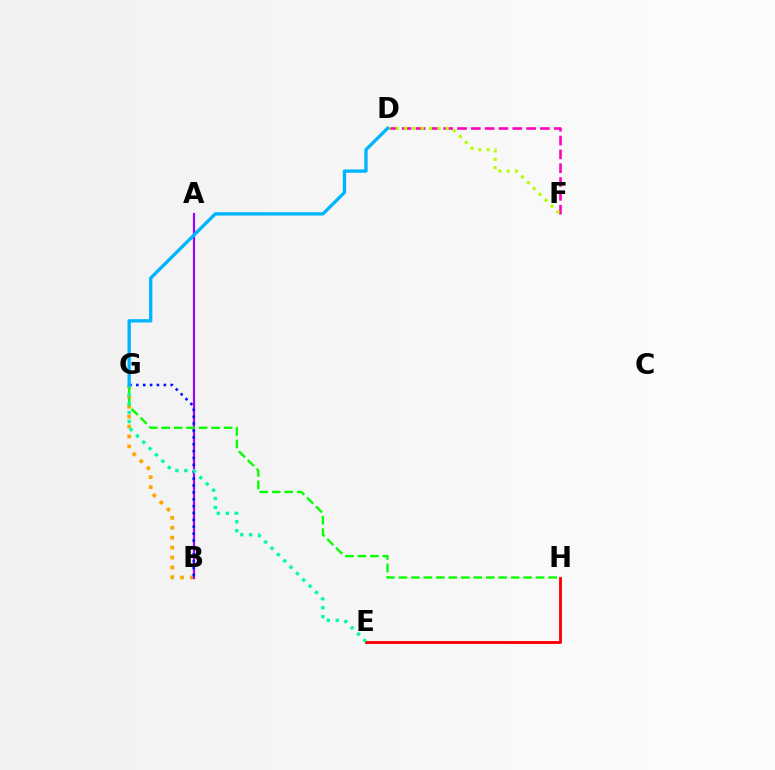{('D', 'F'): [{'color': '#ff00bd', 'line_style': 'dashed', 'thickness': 1.88}, {'color': '#b3ff00', 'line_style': 'dotted', 'thickness': 2.25}], ('B', 'G'): [{'color': '#ffa500', 'line_style': 'dotted', 'thickness': 2.7}, {'color': '#0010ff', 'line_style': 'dotted', 'thickness': 1.87}], ('A', 'B'): [{'color': '#9b00ff', 'line_style': 'solid', 'thickness': 1.57}], ('G', 'H'): [{'color': '#08ff00', 'line_style': 'dashed', 'thickness': 1.69}], ('E', 'H'): [{'color': '#ff0000', 'line_style': 'solid', 'thickness': 2.06}], ('E', 'G'): [{'color': '#00ff9d', 'line_style': 'dotted', 'thickness': 2.43}], ('D', 'G'): [{'color': '#00b5ff', 'line_style': 'solid', 'thickness': 2.39}]}